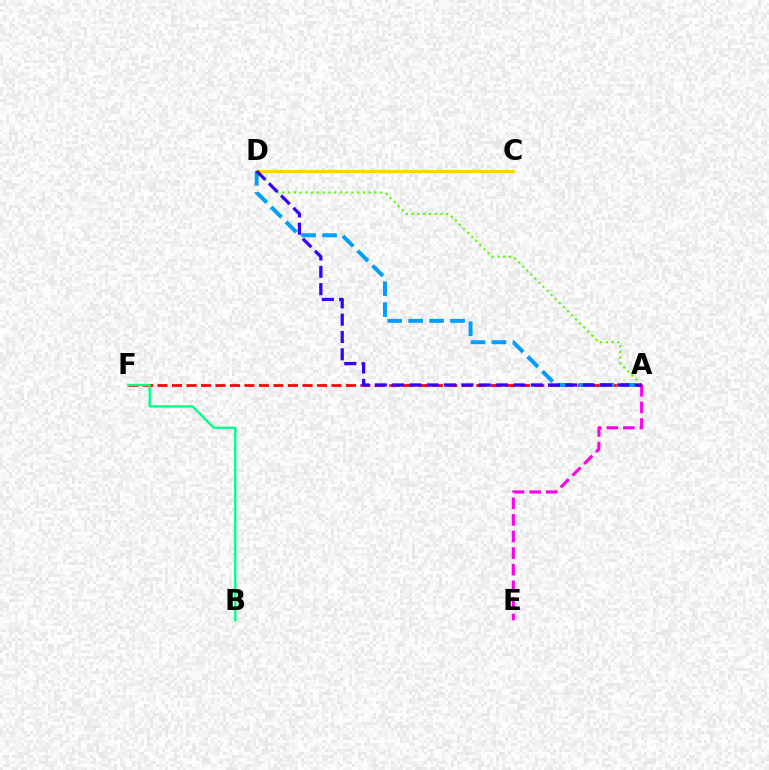{('A', 'E'): [{'color': '#ff00ed', 'line_style': 'dashed', 'thickness': 2.25}], ('A', 'F'): [{'color': '#ff0000', 'line_style': 'dashed', 'thickness': 1.97}], ('B', 'F'): [{'color': '#00ff86', 'line_style': 'solid', 'thickness': 1.7}], ('A', 'D'): [{'color': '#4fff00', 'line_style': 'dotted', 'thickness': 1.56}, {'color': '#009eff', 'line_style': 'dashed', 'thickness': 2.84}, {'color': '#3700ff', 'line_style': 'dashed', 'thickness': 2.35}], ('C', 'D'): [{'color': '#ffd500', 'line_style': 'solid', 'thickness': 2.23}]}